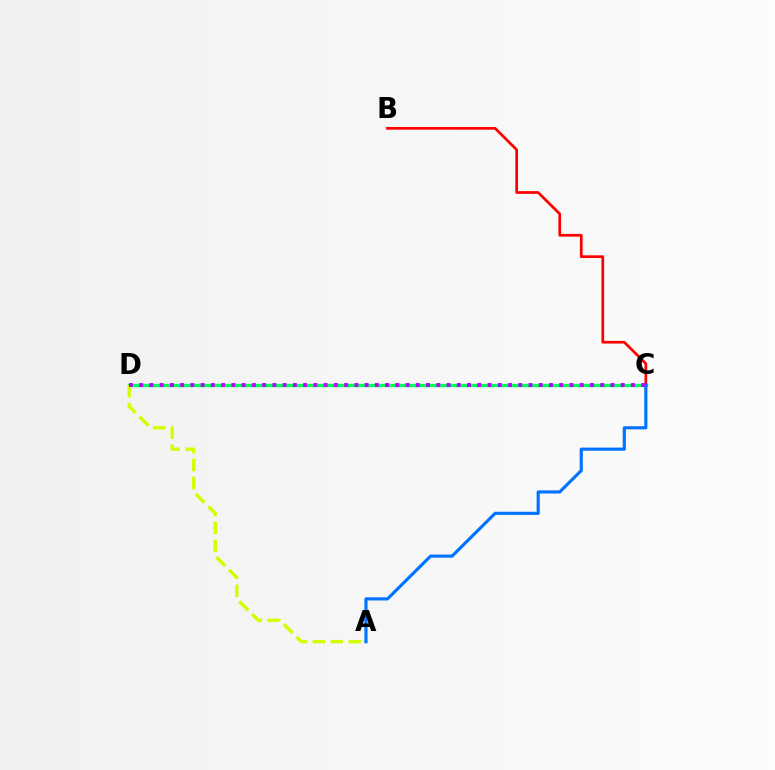{('C', 'D'): [{'color': '#00ff5c', 'line_style': 'solid', 'thickness': 2.45}, {'color': '#b900ff', 'line_style': 'dotted', 'thickness': 2.78}], ('A', 'D'): [{'color': '#d1ff00', 'line_style': 'dashed', 'thickness': 2.44}], ('B', 'C'): [{'color': '#ff0000', 'line_style': 'solid', 'thickness': 1.95}], ('A', 'C'): [{'color': '#0074ff', 'line_style': 'solid', 'thickness': 2.27}]}